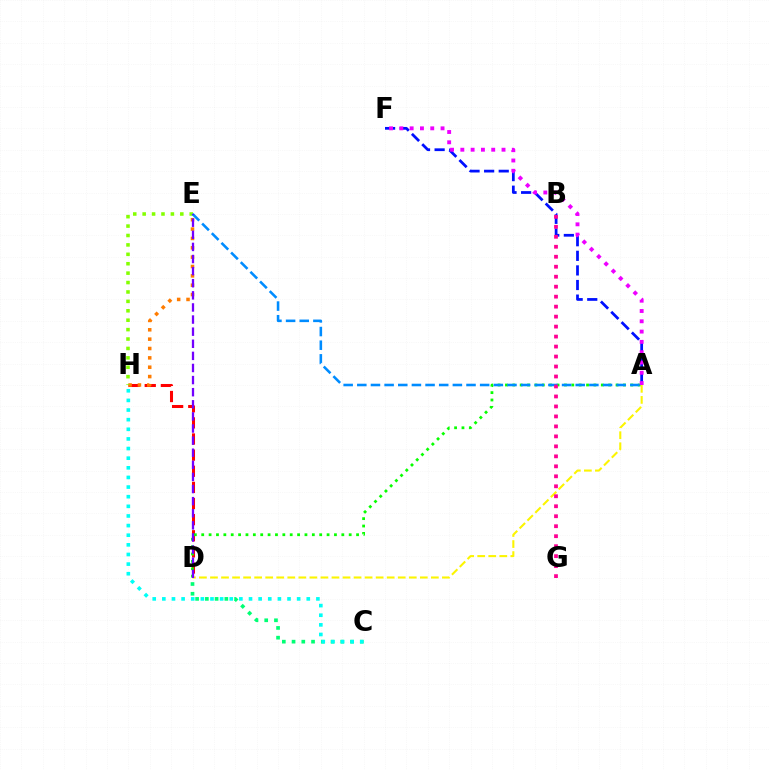{('D', 'H'): [{'color': '#ff0000', 'line_style': 'dashed', 'thickness': 2.19}], ('E', 'H'): [{'color': '#ff7c00', 'line_style': 'dotted', 'thickness': 2.54}, {'color': '#84ff00', 'line_style': 'dotted', 'thickness': 2.56}], ('A', 'D'): [{'color': '#fcf500', 'line_style': 'dashed', 'thickness': 1.5}, {'color': '#08ff00', 'line_style': 'dotted', 'thickness': 2.0}], ('C', 'D'): [{'color': '#00ff74', 'line_style': 'dotted', 'thickness': 2.65}], ('A', 'F'): [{'color': '#0010ff', 'line_style': 'dashed', 'thickness': 1.98}, {'color': '#ee00ff', 'line_style': 'dotted', 'thickness': 2.8}], ('A', 'E'): [{'color': '#008cff', 'line_style': 'dashed', 'thickness': 1.85}], ('C', 'H'): [{'color': '#00fff6', 'line_style': 'dotted', 'thickness': 2.62}], ('B', 'G'): [{'color': '#ff0094', 'line_style': 'dotted', 'thickness': 2.71}], ('D', 'E'): [{'color': '#7200ff', 'line_style': 'dashed', 'thickness': 1.64}]}